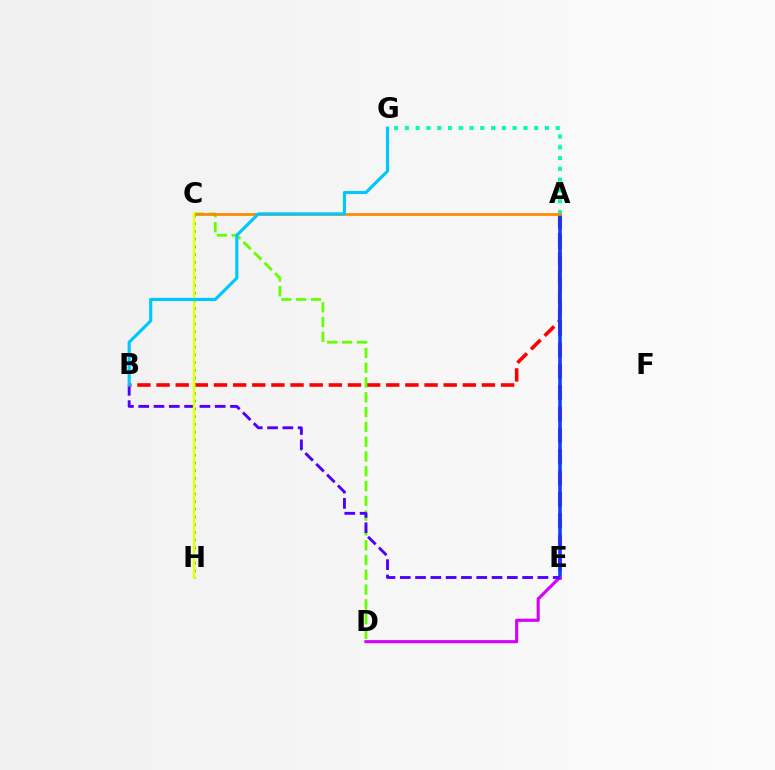{('A', 'E'): [{'color': '#ff00a0', 'line_style': 'dashed', 'thickness': 2.9}, {'color': '#003fff', 'line_style': 'solid', 'thickness': 2.52}], ('A', 'B'): [{'color': '#ff0000', 'line_style': 'dashed', 'thickness': 2.6}], ('C', 'D'): [{'color': '#66ff00', 'line_style': 'dashed', 'thickness': 2.01}], ('C', 'H'): [{'color': '#00ff27', 'line_style': 'dotted', 'thickness': 2.1}, {'color': '#eeff00', 'line_style': 'solid', 'thickness': 1.69}], ('D', 'E'): [{'color': '#d600ff', 'line_style': 'solid', 'thickness': 2.24}], ('B', 'E'): [{'color': '#4f00ff', 'line_style': 'dashed', 'thickness': 2.08}], ('A', 'G'): [{'color': '#00ffaf', 'line_style': 'dotted', 'thickness': 2.93}], ('A', 'C'): [{'color': '#ff8800', 'line_style': 'solid', 'thickness': 1.96}], ('B', 'G'): [{'color': '#00c7ff', 'line_style': 'solid', 'thickness': 2.26}]}